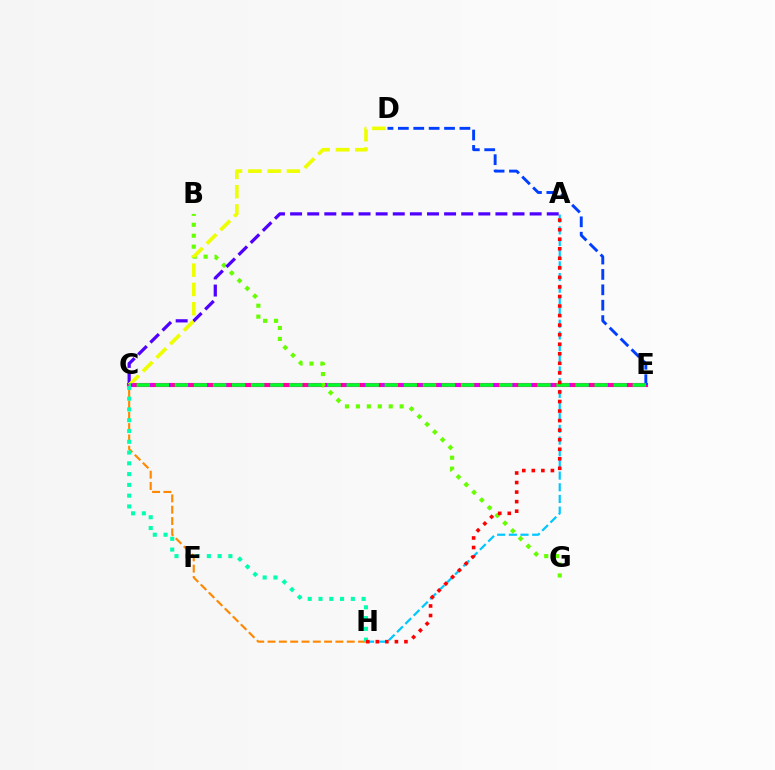{('C', 'H'): [{'color': '#ff8800', 'line_style': 'dashed', 'thickness': 1.54}, {'color': '#00ffaf', 'line_style': 'dotted', 'thickness': 2.93}], ('C', 'E'): [{'color': '#ff00a0', 'line_style': 'solid', 'thickness': 2.95}, {'color': '#d600ff', 'line_style': 'dotted', 'thickness': 2.53}, {'color': '#00ff27', 'line_style': 'dashed', 'thickness': 2.59}], ('B', 'G'): [{'color': '#66ff00', 'line_style': 'dotted', 'thickness': 2.97}], ('D', 'E'): [{'color': '#003fff', 'line_style': 'dashed', 'thickness': 2.09}], ('A', 'H'): [{'color': '#00c7ff', 'line_style': 'dashed', 'thickness': 1.59}, {'color': '#ff0000', 'line_style': 'dotted', 'thickness': 2.59}], ('A', 'C'): [{'color': '#4f00ff', 'line_style': 'dashed', 'thickness': 2.32}], ('C', 'D'): [{'color': '#eeff00', 'line_style': 'dashed', 'thickness': 2.62}]}